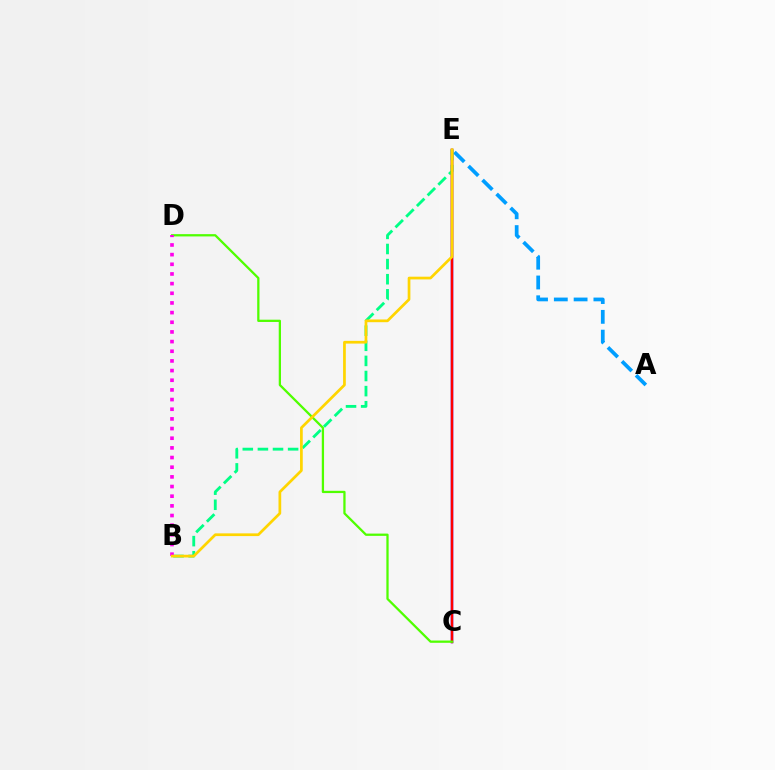{('C', 'E'): [{'color': '#3700ff', 'line_style': 'solid', 'thickness': 1.77}, {'color': '#ff0000', 'line_style': 'solid', 'thickness': 1.73}], ('A', 'E'): [{'color': '#009eff', 'line_style': 'dashed', 'thickness': 2.69}], ('B', 'E'): [{'color': '#00ff86', 'line_style': 'dashed', 'thickness': 2.05}, {'color': '#ffd500', 'line_style': 'solid', 'thickness': 1.96}], ('C', 'D'): [{'color': '#4fff00', 'line_style': 'solid', 'thickness': 1.64}], ('B', 'D'): [{'color': '#ff00ed', 'line_style': 'dotted', 'thickness': 2.63}]}